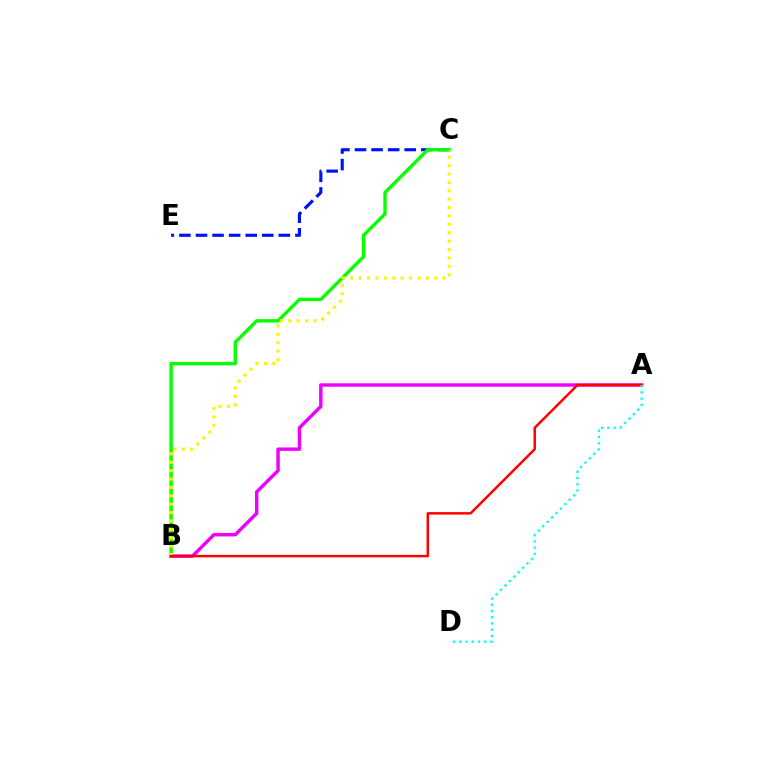{('C', 'E'): [{'color': '#0010ff', 'line_style': 'dashed', 'thickness': 2.25}], ('B', 'C'): [{'color': '#08ff00', 'line_style': 'solid', 'thickness': 2.44}, {'color': '#fcf500', 'line_style': 'dotted', 'thickness': 2.28}], ('A', 'B'): [{'color': '#ee00ff', 'line_style': 'solid', 'thickness': 2.47}, {'color': '#ff0000', 'line_style': 'solid', 'thickness': 1.77}], ('A', 'D'): [{'color': '#00fff6', 'line_style': 'dotted', 'thickness': 1.69}]}